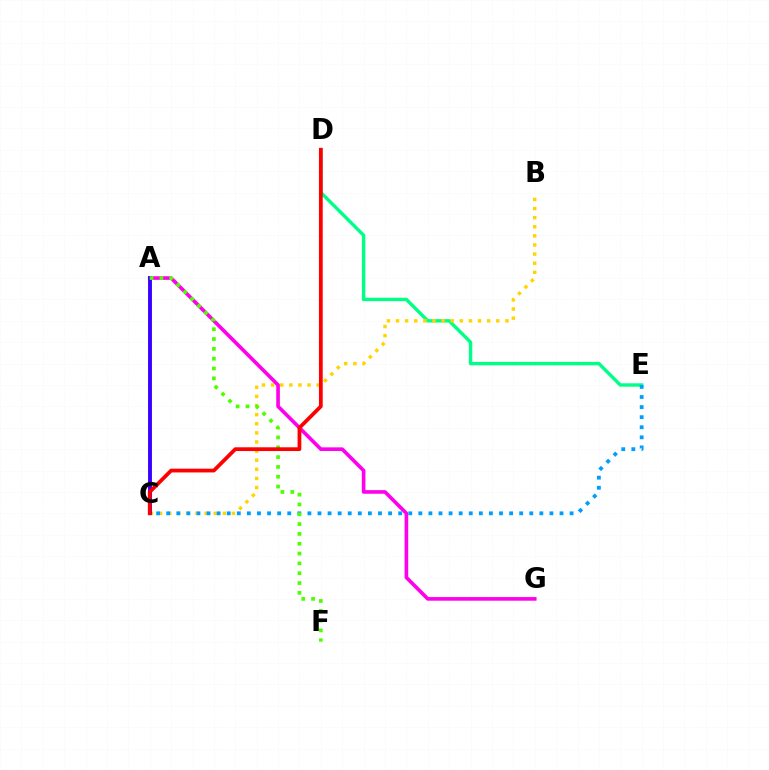{('D', 'E'): [{'color': '#00ff86', 'line_style': 'solid', 'thickness': 2.44}], ('B', 'C'): [{'color': '#ffd500', 'line_style': 'dotted', 'thickness': 2.48}], ('A', 'G'): [{'color': '#ff00ed', 'line_style': 'solid', 'thickness': 2.62}], ('A', 'C'): [{'color': '#3700ff', 'line_style': 'solid', 'thickness': 2.78}], ('C', 'E'): [{'color': '#009eff', 'line_style': 'dotted', 'thickness': 2.74}], ('A', 'F'): [{'color': '#4fff00', 'line_style': 'dotted', 'thickness': 2.67}], ('C', 'D'): [{'color': '#ff0000', 'line_style': 'solid', 'thickness': 2.71}]}